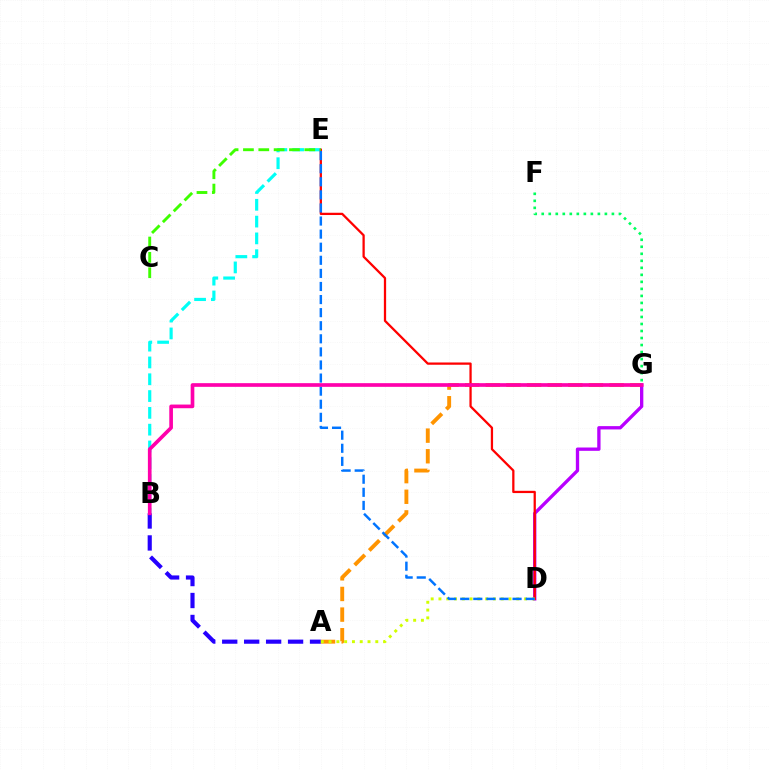{('F', 'G'): [{'color': '#00ff5c', 'line_style': 'dotted', 'thickness': 1.91}], ('B', 'E'): [{'color': '#00fff6', 'line_style': 'dashed', 'thickness': 2.28}], ('A', 'G'): [{'color': '#ff9400', 'line_style': 'dashed', 'thickness': 2.8}], ('D', 'G'): [{'color': '#b900ff', 'line_style': 'solid', 'thickness': 2.39}], ('D', 'E'): [{'color': '#ff0000', 'line_style': 'solid', 'thickness': 1.63}, {'color': '#0074ff', 'line_style': 'dashed', 'thickness': 1.78}], ('A', 'B'): [{'color': '#2500ff', 'line_style': 'dashed', 'thickness': 2.98}], ('C', 'E'): [{'color': '#3dff00', 'line_style': 'dashed', 'thickness': 2.08}], ('A', 'D'): [{'color': '#d1ff00', 'line_style': 'dotted', 'thickness': 2.11}], ('B', 'G'): [{'color': '#ff00ac', 'line_style': 'solid', 'thickness': 2.64}]}